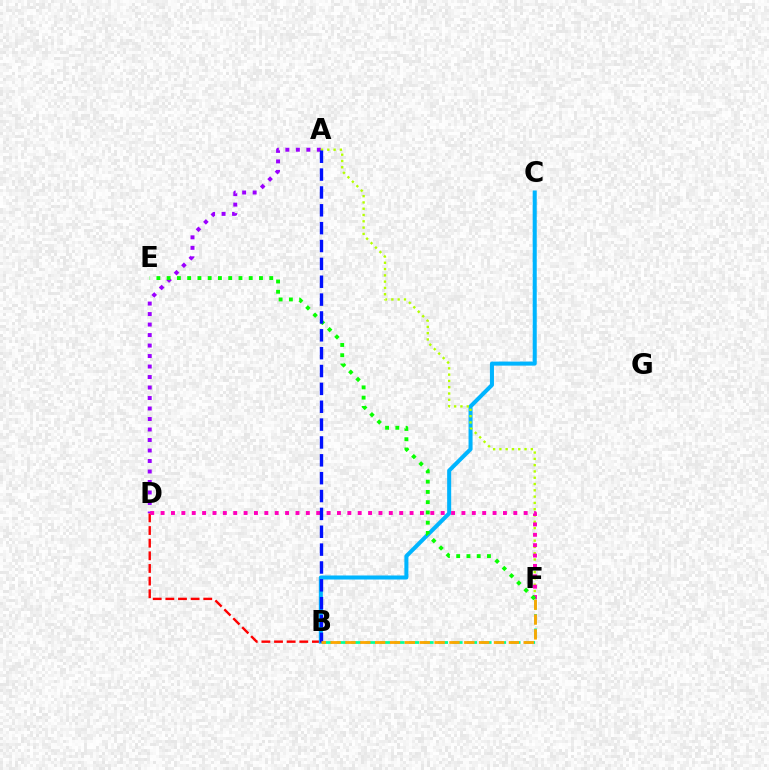{('A', 'D'): [{'color': '#9b00ff', 'line_style': 'dotted', 'thickness': 2.85}], ('B', 'D'): [{'color': '#ff0000', 'line_style': 'dashed', 'thickness': 1.72}], ('B', 'F'): [{'color': '#00ff9d', 'line_style': 'dashed', 'thickness': 1.97}, {'color': '#ffa500', 'line_style': 'dashed', 'thickness': 2.02}], ('B', 'C'): [{'color': '#00b5ff', 'line_style': 'solid', 'thickness': 2.91}], ('A', 'F'): [{'color': '#b3ff00', 'line_style': 'dotted', 'thickness': 1.71}], ('D', 'F'): [{'color': '#ff00bd', 'line_style': 'dotted', 'thickness': 2.82}], ('E', 'F'): [{'color': '#08ff00', 'line_style': 'dotted', 'thickness': 2.79}], ('A', 'B'): [{'color': '#0010ff', 'line_style': 'dashed', 'thickness': 2.43}]}